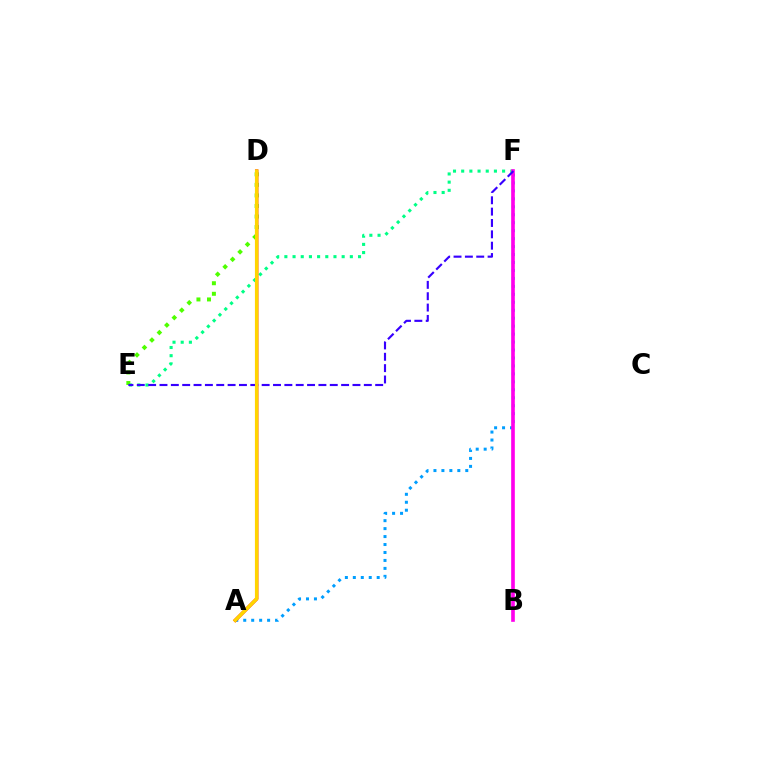{('E', 'F'): [{'color': '#00ff86', 'line_style': 'dotted', 'thickness': 2.22}, {'color': '#3700ff', 'line_style': 'dashed', 'thickness': 1.54}], ('D', 'E'): [{'color': '#4fff00', 'line_style': 'dotted', 'thickness': 2.87}], ('A', 'F'): [{'color': '#009eff', 'line_style': 'dotted', 'thickness': 2.16}], ('B', 'F'): [{'color': '#ff00ed', 'line_style': 'solid', 'thickness': 2.63}], ('A', 'D'): [{'color': '#ff0000', 'line_style': 'solid', 'thickness': 2.43}, {'color': '#ffd500', 'line_style': 'solid', 'thickness': 2.45}]}